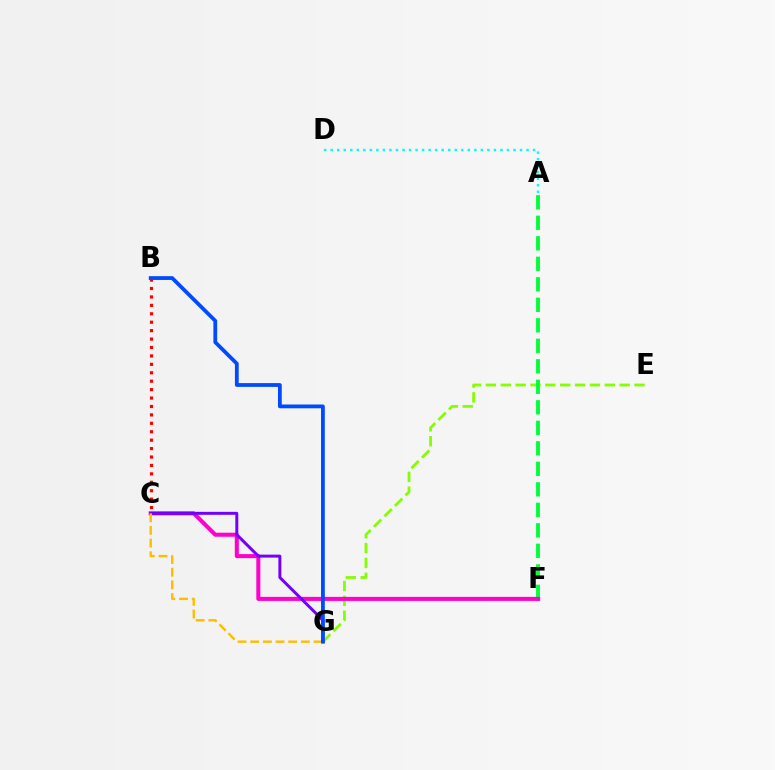{('A', 'D'): [{'color': '#00fff6', 'line_style': 'dotted', 'thickness': 1.77}], ('E', 'G'): [{'color': '#84ff00', 'line_style': 'dashed', 'thickness': 2.02}], ('A', 'F'): [{'color': '#00ff39', 'line_style': 'dashed', 'thickness': 2.79}], ('C', 'F'): [{'color': '#ff00cf', 'line_style': 'solid', 'thickness': 2.91}], ('B', 'C'): [{'color': '#ff0000', 'line_style': 'dotted', 'thickness': 2.29}], ('C', 'G'): [{'color': '#7200ff', 'line_style': 'solid', 'thickness': 2.14}, {'color': '#ffbd00', 'line_style': 'dashed', 'thickness': 1.72}], ('B', 'G'): [{'color': '#004bff', 'line_style': 'solid', 'thickness': 2.73}]}